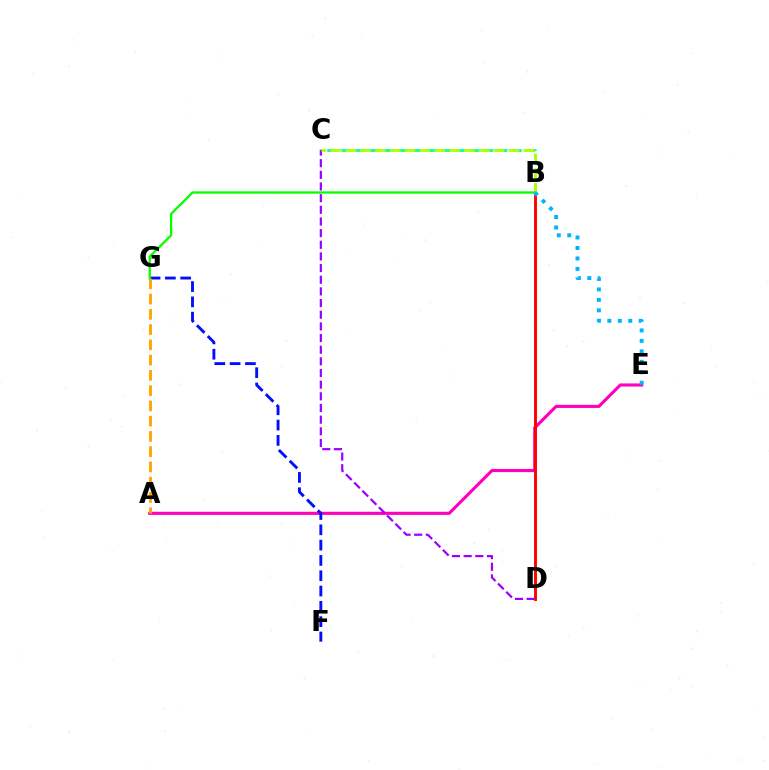{('A', 'E'): [{'color': '#ff00bd', 'line_style': 'solid', 'thickness': 2.24}], ('B', 'C'): [{'color': '#00ff9d', 'line_style': 'dashed', 'thickness': 1.93}, {'color': '#b3ff00', 'line_style': 'dashed', 'thickness': 2.02}], ('C', 'D'): [{'color': '#9b00ff', 'line_style': 'dashed', 'thickness': 1.58}], ('F', 'G'): [{'color': '#0010ff', 'line_style': 'dashed', 'thickness': 2.08}], ('A', 'G'): [{'color': '#ffa500', 'line_style': 'dashed', 'thickness': 2.07}], ('B', 'D'): [{'color': '#ff0000', 'line_style': 'solid', 'thickness': 2.09}], ('B', 'G'): [{'color': '#08ff00', 'line_style': 'solid', 'thickness': 1.67}], ('B', 'E'): [{'color': '#00b5ff', 'line_style': 'dotted', 'thickness': 2.84}]}